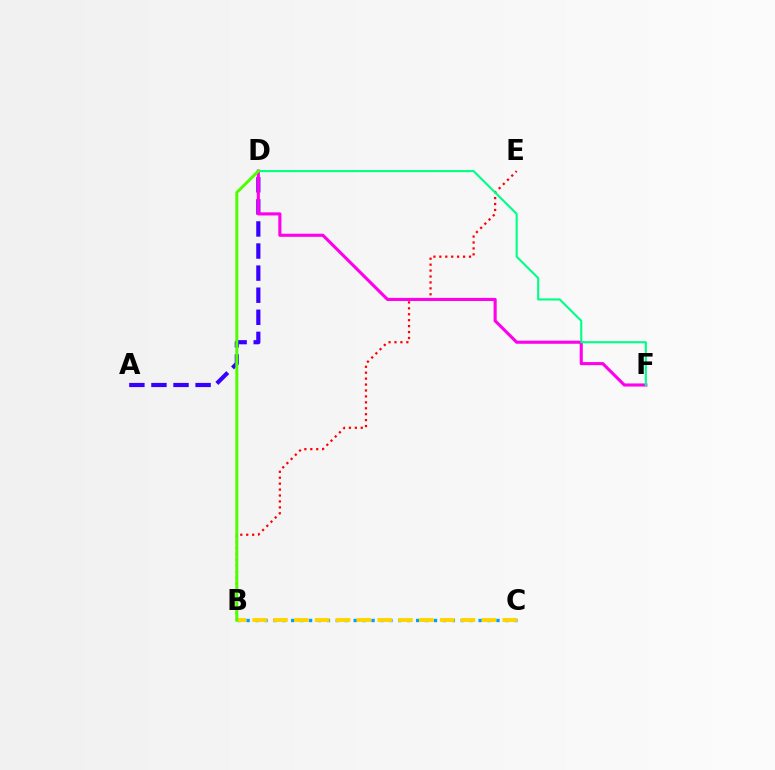{('B', 'C'): [{'color': '#009eff', 'line_style': 'dotted', 'thickness': 2.42}, {'color': '#ffd500', 'line_style': 'dashed', 'thickness': 2.83}], ('A', 'D'): [{'color': '#3700ff', 'line_style': 'dashed', 'thickness': 3.0}], ('B', 'E'): [{'color': '#ff0000', 'line_style': 'dotted', 'thickness': 1.61}], ('D', 'F'): [{'color': '#ff00ed', 'line_style': 'solid', 'thickness': 2.24}, {'color': '#00ff86', 'line_style': 'solid', 'thickness': 1.52}], ('B', 'D'): [{'color': '#4fff00', 'line_style': 'solid', 'thickness': 2.15}]}